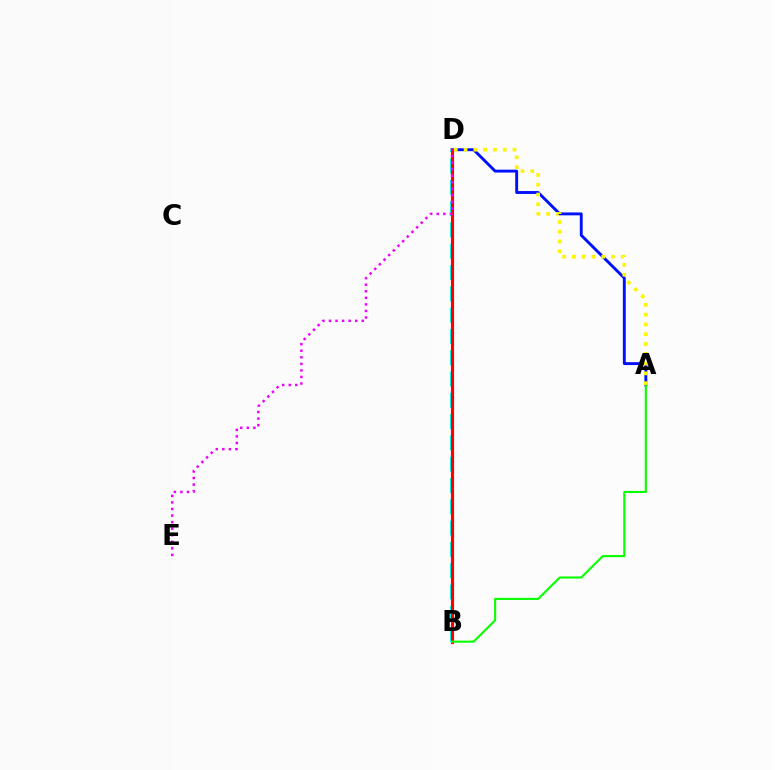{('A', 'D'): [{'color': '#0010ff', 'line_style': 'solid', 'thickness': 2.08}, {'color': '#fcf500', 'line_style': 'dotted', 'thickness': 2.66}], ('B', 'D'): [{'color': '#00fff6', 'line_style': 'dashed', 'thickness': 2.89}, {'color': '#ff0000', 'line_style': 'solid', 'thickness': 2.25}], ('A', 'B'): [{'color': '#08ff00', 'line_style': 'solid', 'thickness': 1.52}], ('D', 'E'): [{'color': '#ee00ff', 'line_style': 'dotted', 'thickness': 1.78}]}